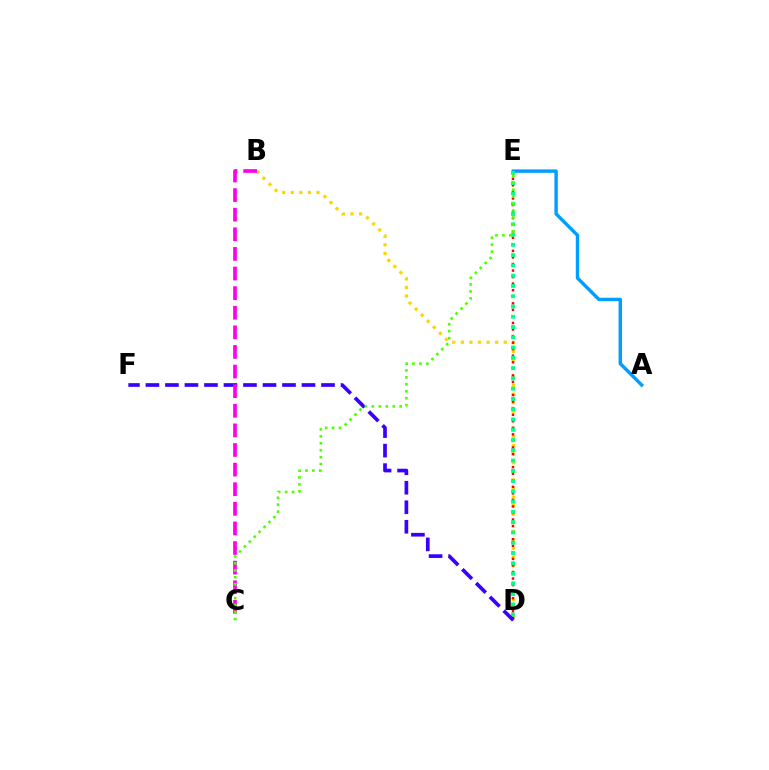{('A', 'E'): [{'color': '#009eff', 'line_style': 'solid', 'thickness': 2.46}], ('B', 'D'): [{'color': '#ffd500', 'line_style': 'dotted', 'thickness': 2.33}], ('D', 'E'): [{'color': '#ff0000', 'line_style': 'dotted', 'thickness': 1.78}, {'color': '#00ff86', 'line_style': 'dotted', 'thickness': 2.79}], ('D', 'F'): [{'color': '#3700ff', 'line_style': 'dashed', 'thickness': 2.65}], ('B', 'C'): [{'color': '#ff00ed', 'line_style': 'dashed', 'thickness': 2.66}], ('C', 'E'): [{'color': '#4fff00', 'line_style': 'dotted', 'thickness': 1.89}]}